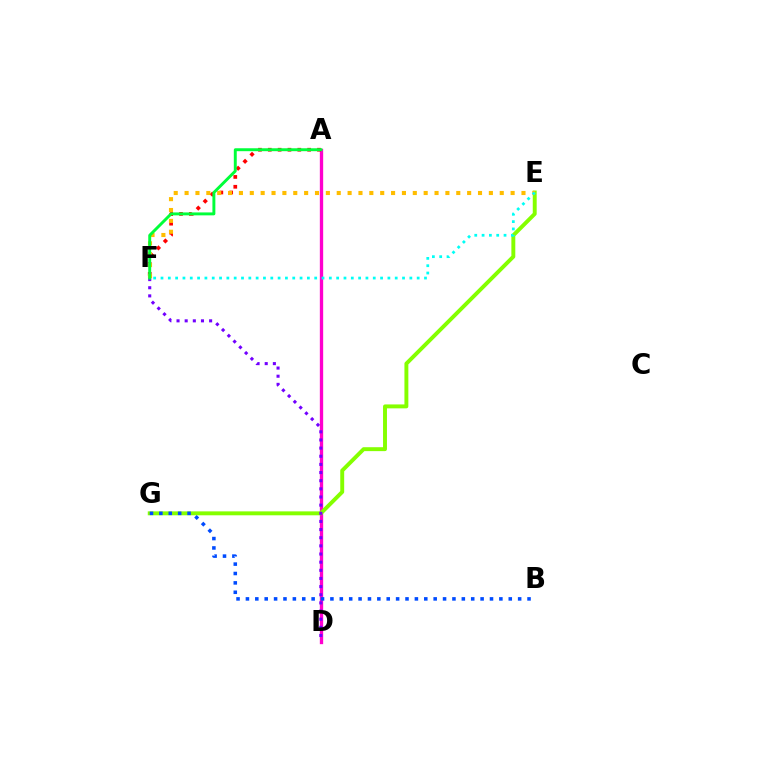{('A', 'D'): [{'color': '#ff00cf', 'line_style': 'solid', 'thickness': 2.4}], ('E', 'G'): [{'color': '#84ff00', 'line_style': 'solid', 'thickness': 2.82}], ('A', 'F'): [{'color': '#ff0000', 'line_style': 'dotted', 'thickness': 2.67}, {'color': '#00ff39', 'line_style': 'solid', 'thickness': 2.11}], ('E', 'F'): [{'color': '#ffbd00', 'line_style': 'dotted', 'thickness': 2.95}, {'color': '#00fff6', 'line_style': 'dotted', 'thickness': 1.99}], ('D', 'F'): [{'color': '#7200ff', 'line_style': 'dotted', 'thickness': 2.21}], ('B', 'G'): [{'color': '#004bff', 'line_style': 'dotted', 'thickness': 2.55}]}